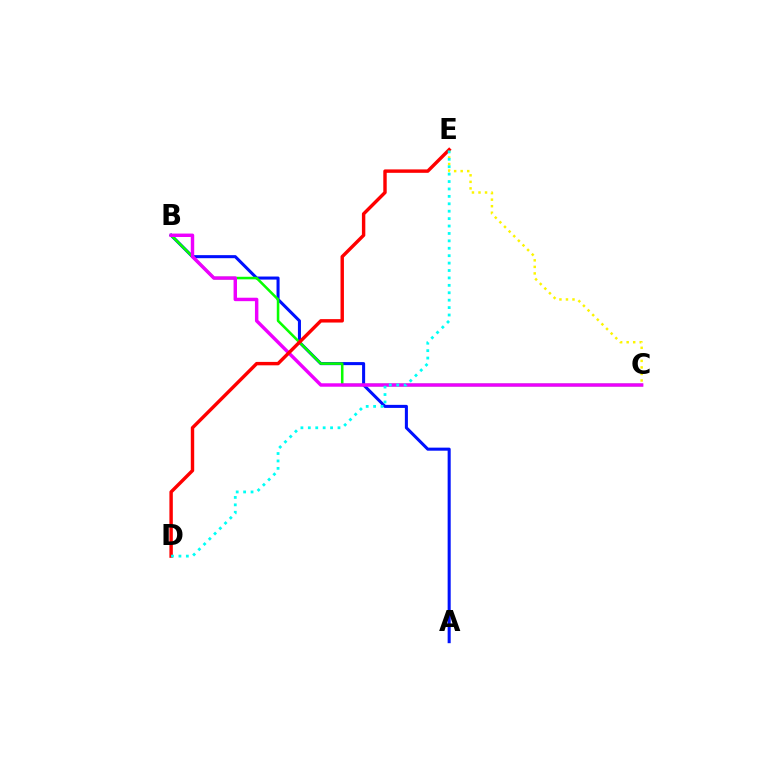{('A', 'B'): [{'color': '#0010ff', 'line_style': 'solid', 'thickness': 2.2}], ('C', 'E'): [{'color': '#fcf500', 'line_style': 'dotted', 'thickness': 1.78}], ('B', 'C'): [{'color': '#08ff00', 'line_style': 'solid', 'thickness': 1.84}, {'color': '#ee00ff', 'line_style': 'solid', 'thickness': 2.47}], ('D', 'E'): [{'color': '#ff0000', 'line_style': 'solid', 'thickness': 2.46}, {'color': '#00fff6', 'line_style': 'dotted', 'thickness': 2.01}]}